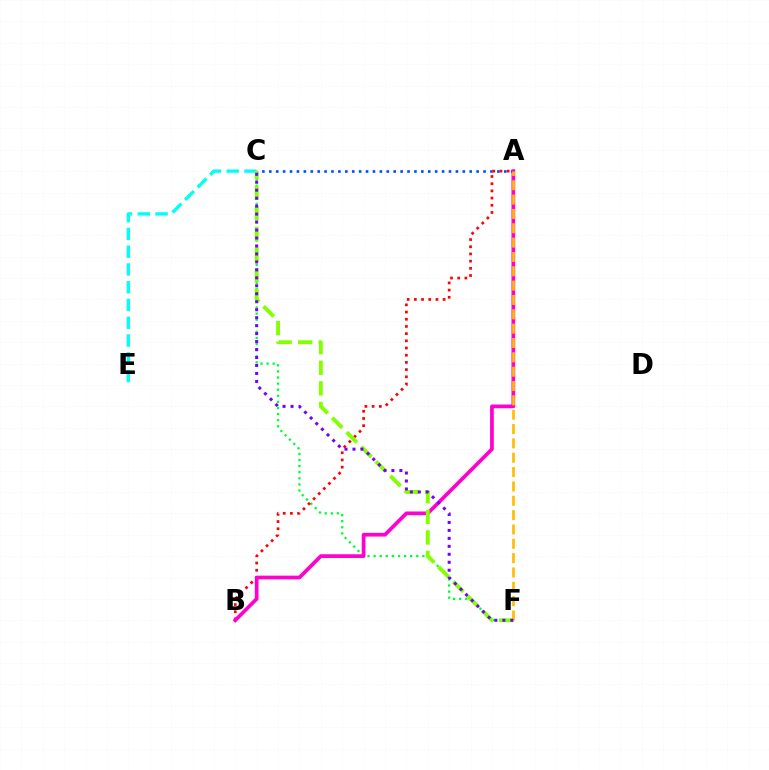{('A', 'C'): [{'color': '#004bff', 'line_style': 'dotted', 'thickness': 1.88}], ('C', 'F'): [{'color': '#00ff39', 'line_style': 'dotted', 'thickness': 1.66}, {'color': '#84ff00', 'line_style': 'dashed', 'thickness': 2.8}, {'color': '#7200ff', 'line_style': 'dotted', 'thickness': 2.16}], ('C', 'E'): [{'color': '#00fff6', 'line_style': 'dashed', 'thickness': 2.41}], ('A', 'B'): [{'color': '#ff0000', 'line_style': 'dotted', 'thickness': 1.95}, {'color': '#ff00cf', 'line_style': 'solid', 'thickness': 2.67}], ('A', 'F'): [{'color': '#ffbd00', 'line_style': 'dashed', 'thickness': 1.95}]}